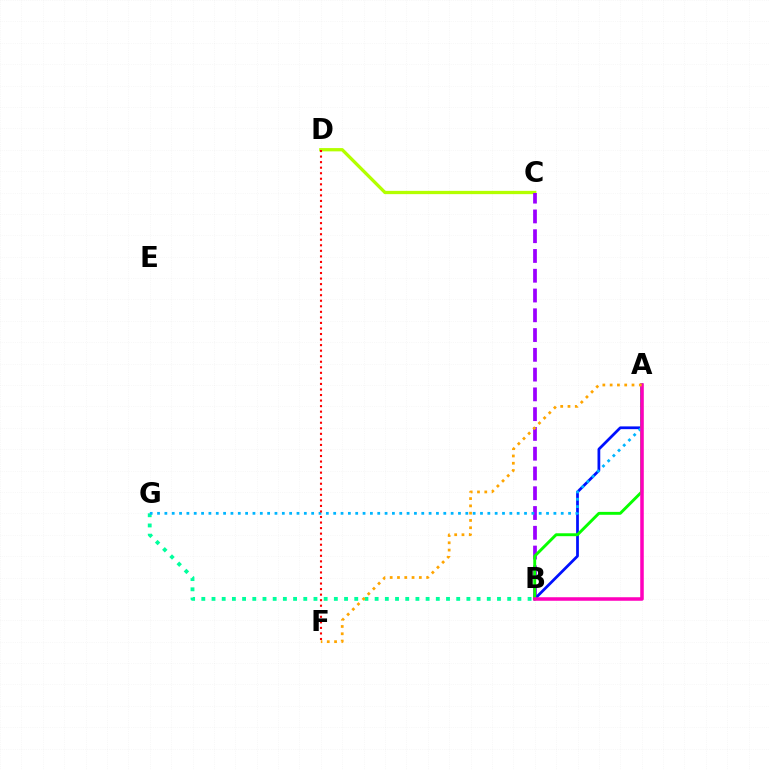{('C', 'D'): [{'color': '#b3ff00', 'line_style': 'solid', 'thickness': 2.36}], ('B', 'C'): [{'color': '#9b00ff', 'line_style': 'dashed', 'thickness': 2.69}], ('A', 'B'): [{'color': '#0010ff', 'line_style': 'solid', 'thickness': 1.98}, {'color': '#08ff00', 'line_style': 'solid', 'thickness': 2.09}, {'color': '#ff00bd', 'line_style': 'solid', 'thickness': 2.54}], ('B', 'G'): [{'color': '#00ff9d', 'line_style': 'dotted', 'thickness': 2.77}], ('A', 'G'): [{'color': '#00b5ff', 'line_style': 'dotted', 'thickness': 1.99}], ('D', 'F'): [{'color': '#ff0000', 'line_style': 'dotted', 'thickness': 1.51}], ('A', 'F'): [{'color': '#ffa500', 'line_style': 'dotted', 'thickness': 1.98}]}